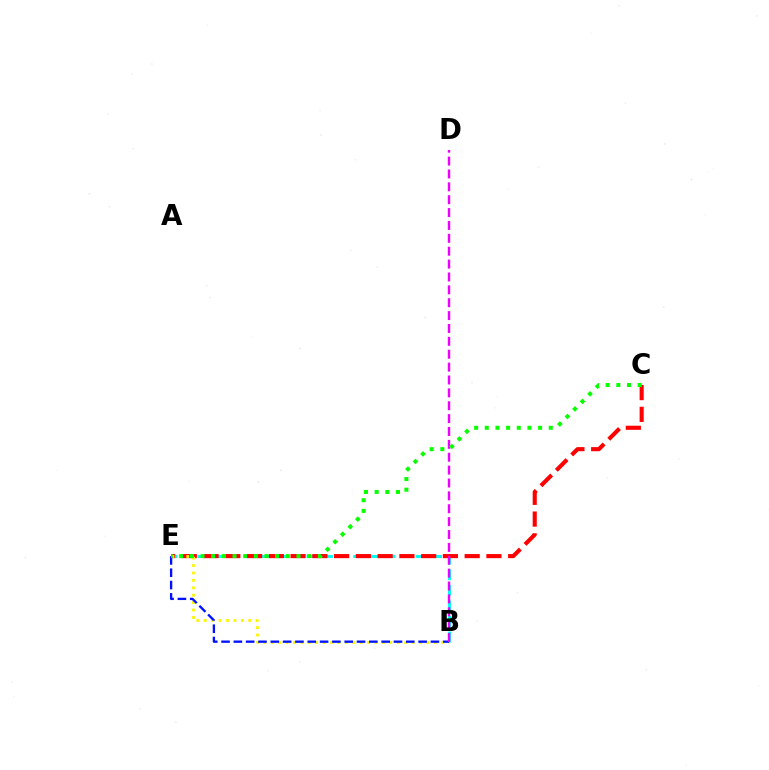{('B', 'E'): [{'color': '#00fff6', 'line_style': 'dashed', 'thickness': 2.12}, {'color': '#fcf500', 'line_style': 'dotted', 'thickness': 2.01}, {'color': '#0010ff', 'line_style': 'dashed', 'thickness': 1.67}], ('C', 'E'): [{'color': '#ff0000', 'line_style': 'dashed', 'thickness': 2.96}, {'color': '#08ff00', 'line_style': 'dotted', 'thickness': 2.9}], ('B', 'D'): [{'color': '#ee00ff', 'line_style': 'dashed', 'thickness': 1.75}]}